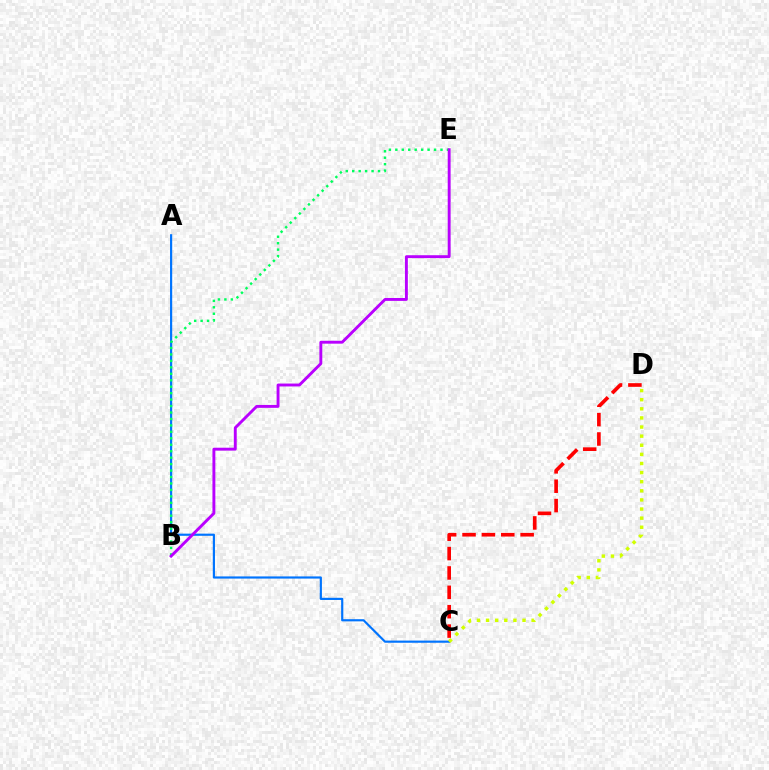{('A', 'C'): [{'color': '#0074ff', 'line_style': 'solid', 'thickness': 1.56}], ('C', 'D'): [{'color': '#ff0000', 'line_style': 'dashed', 'thickness': 2.63}, {'color': '#d1ff00', 'line_style': 'dotted', 'thickness': 2.48}], ('B', 'E'): [{'color': '#00ff5c', 'line_style': 'dotted', 'thickness': 1.75}, {'color': '#b900ff', 'line_style': 'solid', 'thickness': 2.09}]}